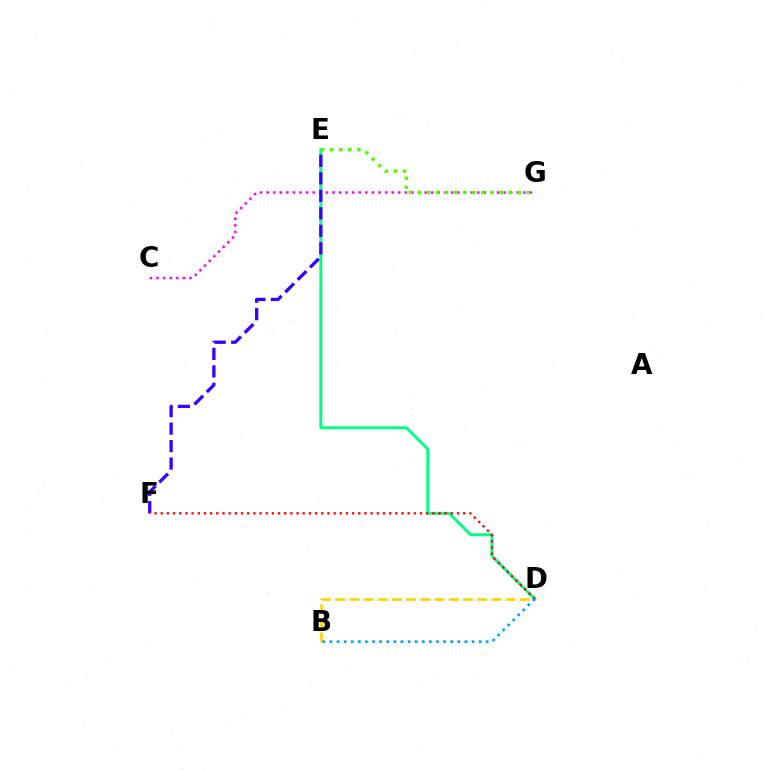{('C', 'G'): [{'color': '#ff00ed', 'line_style': 'dotted', 'thickness': 1.79}], ('B', 'D'): [{'color': '#ffd500', 'line_style': 'dashed', 'thickness': 1.93}, {'color': '#009eff', 'line_style': 'dotted', 'thickness': 1.93}], ('D', 'E'): [{'color': '#00ff86', 'line_style': 'solid', 'thickness': 2.13}], ('E', 'F'): [{'color': '#3700ff', 'line_style': 'dashed', 'thickness': 2.38}], ('E', 'G'): [{'color': '#4fff00', 'line_style': 'dotted', 'thickness': 2.47}], ('D', 'F'): [{'color': '#ff0000', 'line_style': 'dotted', 'thickness': 1.68}]}